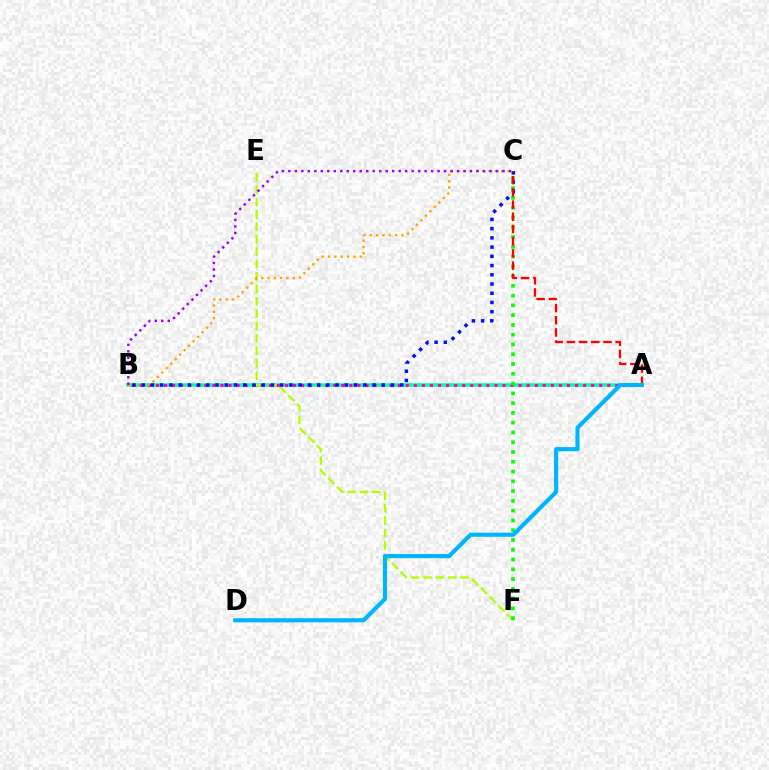{('A', 'B'): [{'color': '#00ff9d', 'line_style': 'solid', 'thickness': 2.55}, {'color': '#ff00bd', 'line_style': 'dotted', 'thickness': 2.19}], ('E', 'F'): [{'color': '#b3ff00', 'line_style': 'dashed', 'thickness': 1.69}], ('B', 'C'): [{'color': '#ffa500', 'line_style': 'dotted', 'thickness': 1.72}, {'color': '#0010ff', 'line_style': 'dotted', 'thickness': 2.51}, {'color': '#9b00ff', 'line_style': 'dotted', 'thickness': 1.76}], ('C', 'F'): [{'color': '#08ff00', 'line_style': 'dotted', 'thickness': 2.66}], ('A', 'C'): [{'color': '#ff0000', 'line_style': 'dashed', 'thickness': 1.66}], ('A', 'D'): [{'color': '#00b5ff', 'line_style': 'solid', 'thickness': 2.98}]}